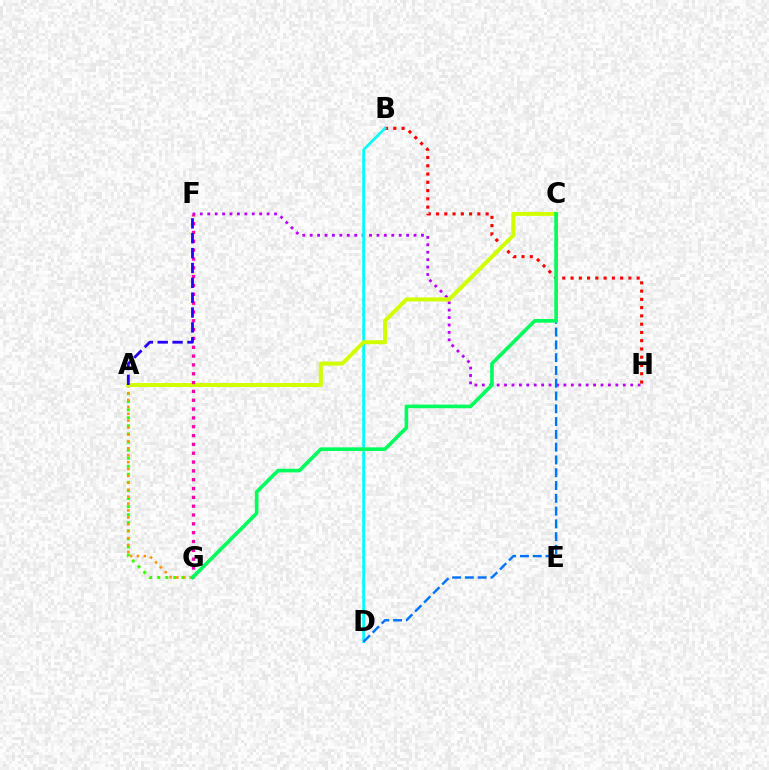{('A', 'G'): [{'color': '#3dff00', 'line_style': 'dotted', 'thickness': 2.19}, {'color': '#ff9400', 'line_style': 'dotted', 'thickness': 1.88}], ('F', 'H'): [{'color': '#b900ff', 'line_style': 'dotted', 'thickness': 2.02}], ('B', 'H'): [{'color': '#ff0000', 'line_style': 'dotted', 'thickness': 2.25}], ('B', 'D'): [{'color': '#00fff6', 'line_style': 'solid', 'thickness': 1.97}], ('C', 'D'): [{'color': '#0074ff', 'line_style': 'dashed', 'thickness': 1.74}], ('A', 'C'): [{'color': '#d1ff00', 'line_style': 'solid', 'thickness': 2.88}], ('F', 'G'): [{'color': '#ff00ac', 'line_style': 'dotted', 'thickness': 2.4}], ('C', 'G'): [{'color': '#00ff5c', 'line_style': 'solid', 'thickness': 2.62}], ('A', 'F'): [{'color': '#2500ff', 'line_style': 'dashed', 'thickness': 2.02}]}